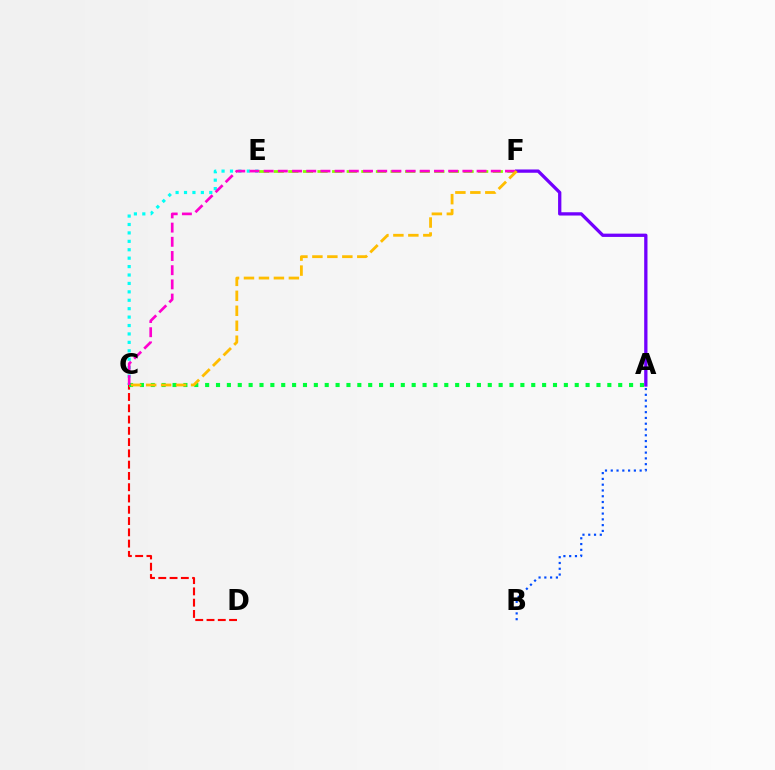{('C', 'E'): [{'color': '#00fff6', 'line_style': 'dotted', 'thickness': 2.29}], ('C', 'D'): [{'color': '#ff0000', 'line_style': 'dashed', 'thickness': 1.53}], ('E', 'F'): [{'color': '#84ff00', 'line_style': 'dashed', 'thickness': 1.98}], ('A', 'C'): [{'color': '#00ff39', 'line_style': 'dotted', 'thickness': 2.95}], ('C', 'F'): [{'color': '#ff00cf', 'line_style': 'dashed', 'thickness': 1.93}, {'color': '#ffbd00', 'line_style': 'dashed', 'thickness': 2.03}], ('A', 'F'): [{'color': '#7200ff', 'line_style': 'solid', 'thickness': 2.37}], ('A', 'B'): [{'color': '#004bff', 'line_style': 'dotted', 'thickness': 1.57}]}